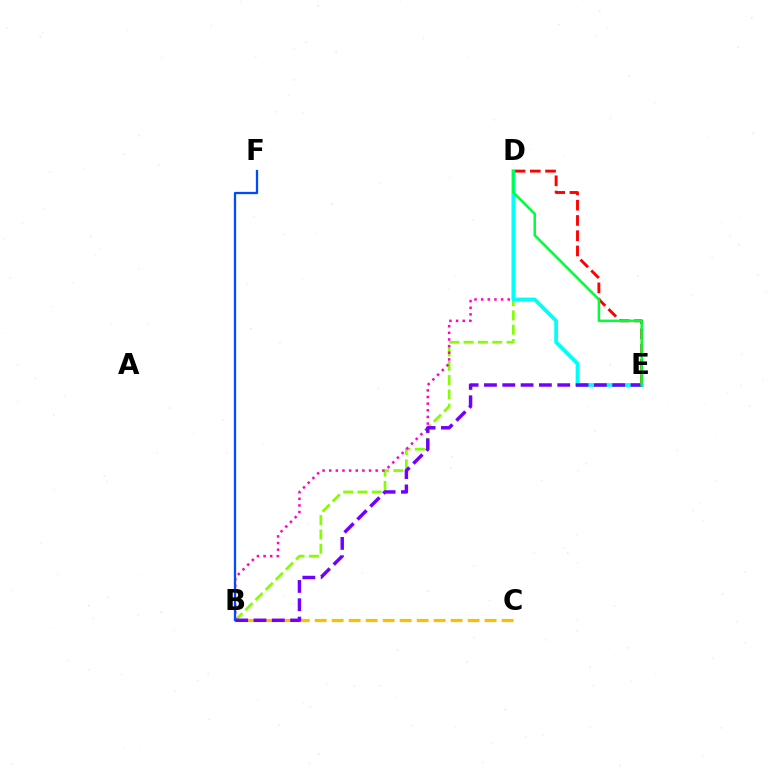{('B', 'D'): [{'color': '#84ff00', 'line_style': 'dashed', 'thickness': 1.94}, {'color': '#ff00cf', 'line_style': 'dotted', 'thickness': 1.8}], ('D', 'E'): [{'color': '#ff0000', 'line_style': 'dashed', 'thickness': 2.07}, {'color': '#00fff6', 'line_style': 'solid', 'thickness': 2.68}, {'color': '#00ff39', 'line_style': 'solid', 'thickness': 1.82}], ('B', 'C'): [{'color': '#ffbd00', 'line_style': 'dashed', 'thickness': 2.31}], ('B', 'E'): [{'color': '#7200ff', 'line_style': 'dashed', 'thickness': 2.49}], ('B', 'F'): [{'color': '#004bff', 'line_style': 'solid', 'thickness': 1.64}]}